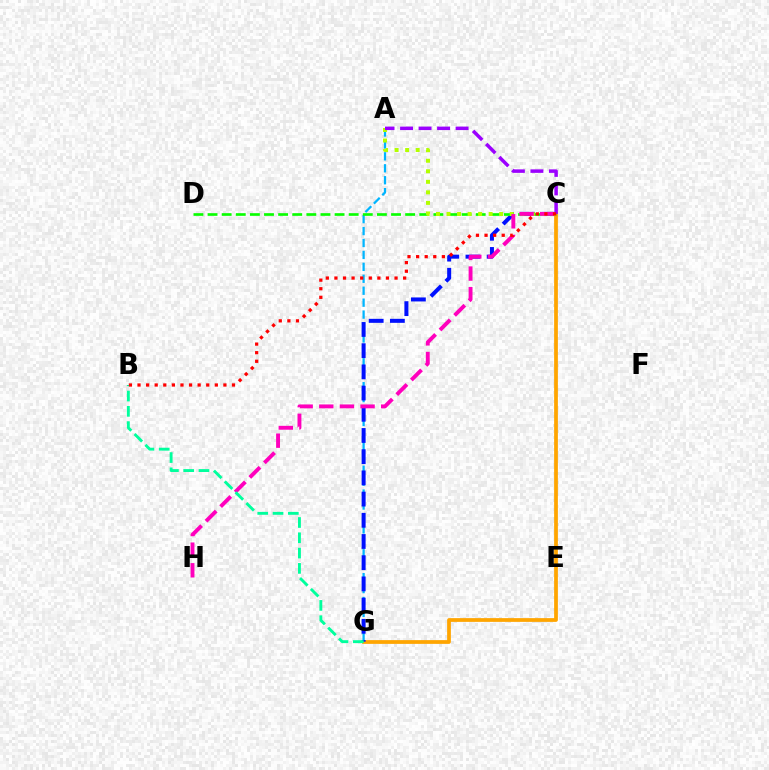{('C', 'G'): [{'color': '#ffa500', 'line_style': 'solid', 'thickness': 2.7}, {'color': '#0010ff', 'line_style': 'dashed', 'thickness': 2.88}], ('A', 'G'): [{'color': '#00b5ff', 'line_style': 'dashed', 'thickness': 1.62}], ('C', 'D'): [{'color': '#08ff00', 'line_style': 'dashed', 'thickness': 1.92}], ('A', 'C'): [{'color': '#b3ff00', 'line_style': 'dotted', 'thickness': 2.86}, {'color': '#9b00ff', 'line_style': 'dashed', 'thickness': 2.51}], ('C', 'H'): [{'color': '#ff00bd', 'line_style': 'dashed', 'thickness': 2.8}], ('B', 'G'): [{'color': '#00ff9d', 'line_style': 'dashed', 'thickness': 2.08}], ('B', 'C'): [{'color': '#ff0000', 'line_style': 'dotted', 'thickness': 2.33}]}